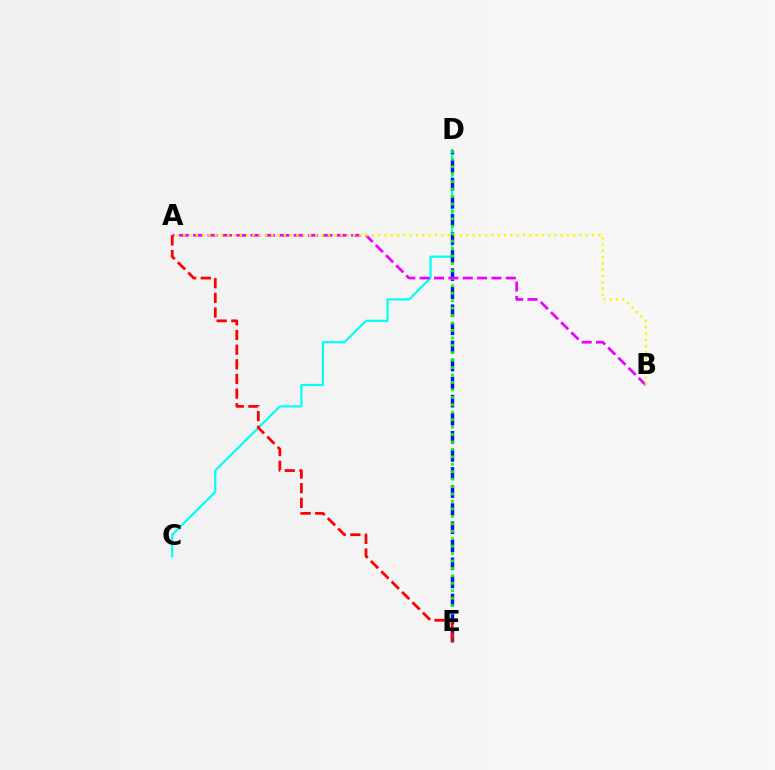{('C', 'D'): [{'color': '#00fff6', 'line_style': 'solid', 'thickness': 1.57}], ('D', 'E'): [{'color': '#0010ff', 'line_style': 'dashed', 'thickness': 2.46}, {'color': '#08ff00', 'line_style': 'dotted', 'thickness': 2.02}], ('A', 'B'): [{'color': '#ee00ff', 'line_style': 'dashed', 'thickness': 1.95}, {'color': '#fcf500', 'line_style': 'dotted', 'thickness': 1.71}], ('A', 'E'): [{'color': '#ff0000', 'line_style': 'dashed', 'thickness': 1.99}]}